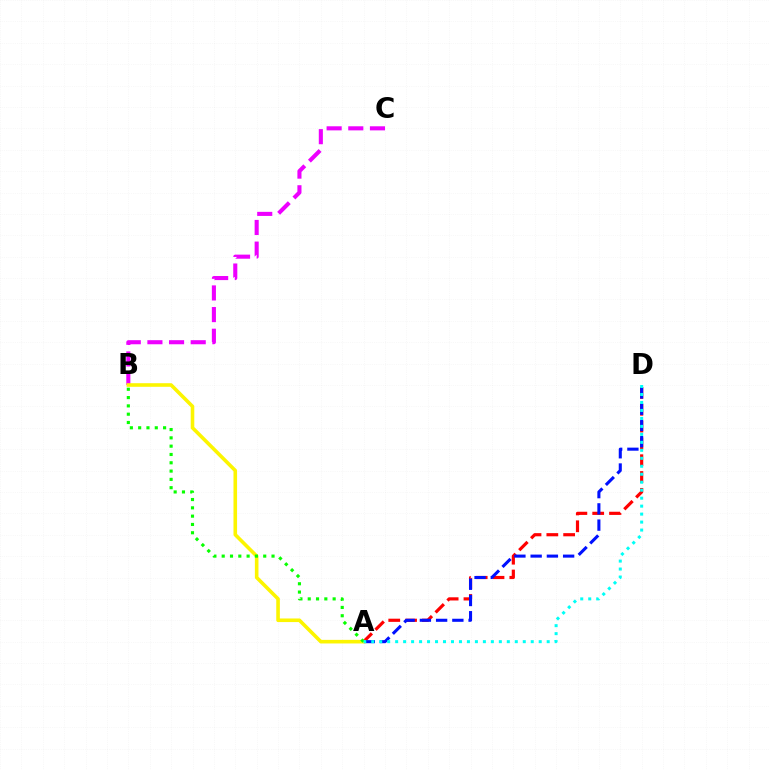{('A', 'D'): [{'color': '#ff0000', 'line_style': 'dashed', 'thickness': 2.28}, {'color': '#0010ff', 'line_style': 'dashed', 'thickness': 2.21}, {'color': '#00fff6', 'line_style': 'dotted', 'thickness': 2.17}], ('B', 'C'): [{'color': '#ee00ff', 'line_style': 'dashed', 'thickness': 2.94}], ('A', 'B'): [{'color': '#fcf500', 'line_style': 'solid', 'thickness': 2.59}, {'color': '#08ff00', 'line_style': 'dotted', 'thickness': 2.26}]}